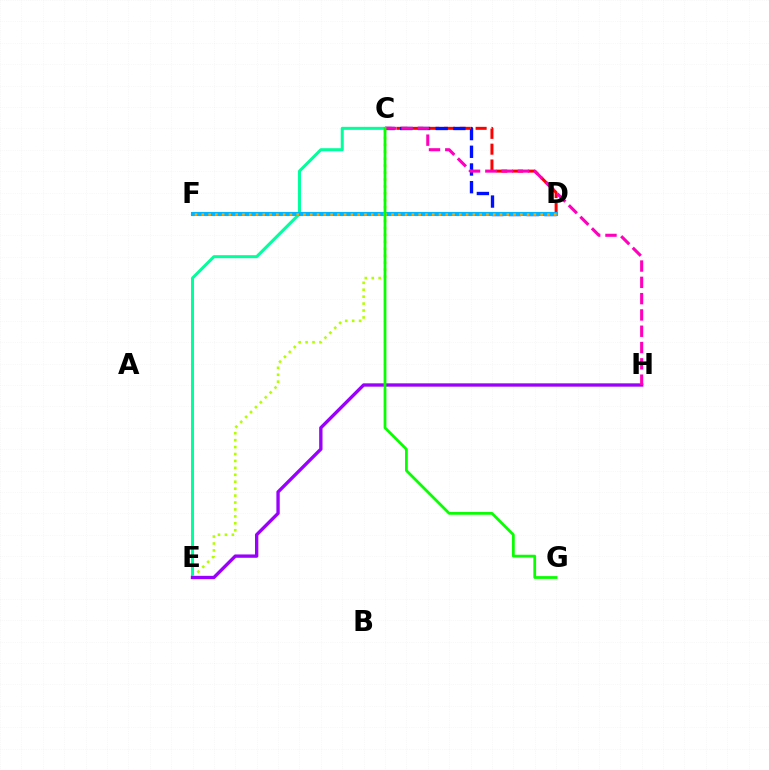{('C', 'E'): [{'color': '#00ff9d', 'line_style': 'solid', 'thickness': 2.17}, {'color': '#b3ff00', 'line_style': 'dotted', 'thickness': 1.88}], ('C', 'D'): [{'color': '#ff0000', 'line_style': 'dashed', 'thickness': 2.15}, {'color': '#0010ff', 'line_style': 'dashed', 'thickness': 2.4}], ('D', 'F'): [{'color': '#00b5ff', 'line_style': 'solid', 'thickness': 2.95}, {'color': '#ffa500', 'line_style': 'dotted', 'thickness': 1.84}], ('E', 'H'): [{'color': '#9b00ff', 'line_style': 'solid', 'thickness': 2.4}], ('C', 'H'): [{'color': '#ff00bd', 'line_style': 'dashed', 'thickness': 2.21}], ('C', 'G'): [{'color': '#08ff00', 'line_style': 'solid', 'thickness': 1.99}]}